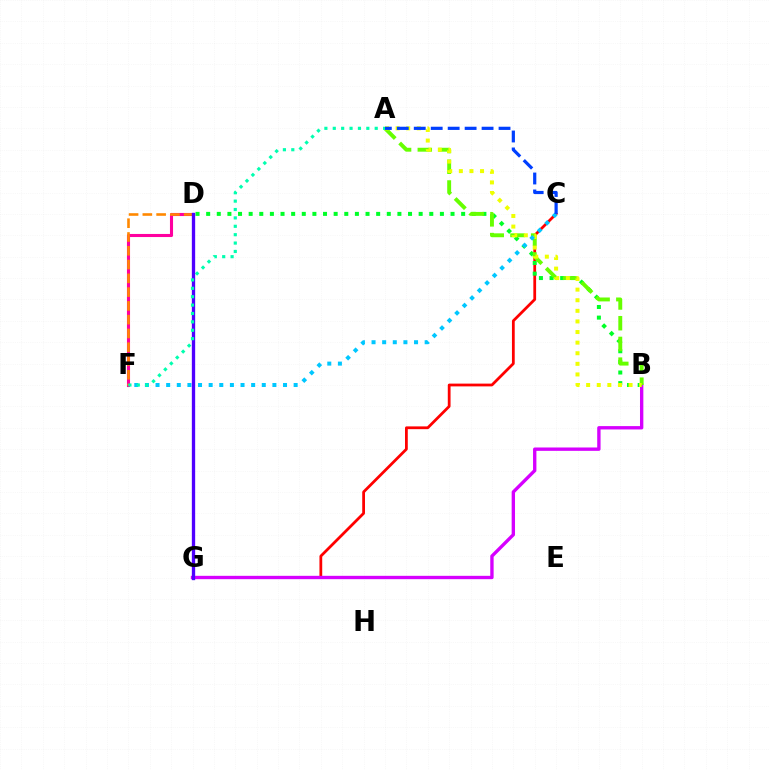{('C', 'G'): [{'color': '#ff0000', 'line_style': 'solid', 'thickness': 2.0}], ('B', 'G'): [{'color': '#d600ff', 'line_style': 'solid', 'thickness': 2.41}], ('B', 'D'): [{'color': '#00ff27', 'line_style': 'dotted', 'thickness': 2.89}], ('D', 'F'): [{'color': '#ff00a0', 'line_style': 'solid', 'thickness': 2.22}, {'color': '#ff8800', 'line_style': 'dashed', 'thickness': 1.87}], ('A', 'B'): [{'color': '#66ff00', 'line_style': 'dashed', 'thickness': 2.81}, {'color': '#eeff00', 'line_style': 'dotted', 'thickness': 2.88}], ('C', 'F'): [{'color': '#00c7ff', 'line_style': 'dotted', 'thickness': 2.89}], ('D', 'G'): [{'color': '#4f00ff', 'line_style': 'solid', 'thickness': 2.39}], ('A', 'C'): [{'color': '#003fff', 'line_style': 'dashed', 'thickness': 2.3}], ('A', 'F'): [{'color': '#00ffaf', 'line_style': 'dotted', 'thickness': 2.28}]}